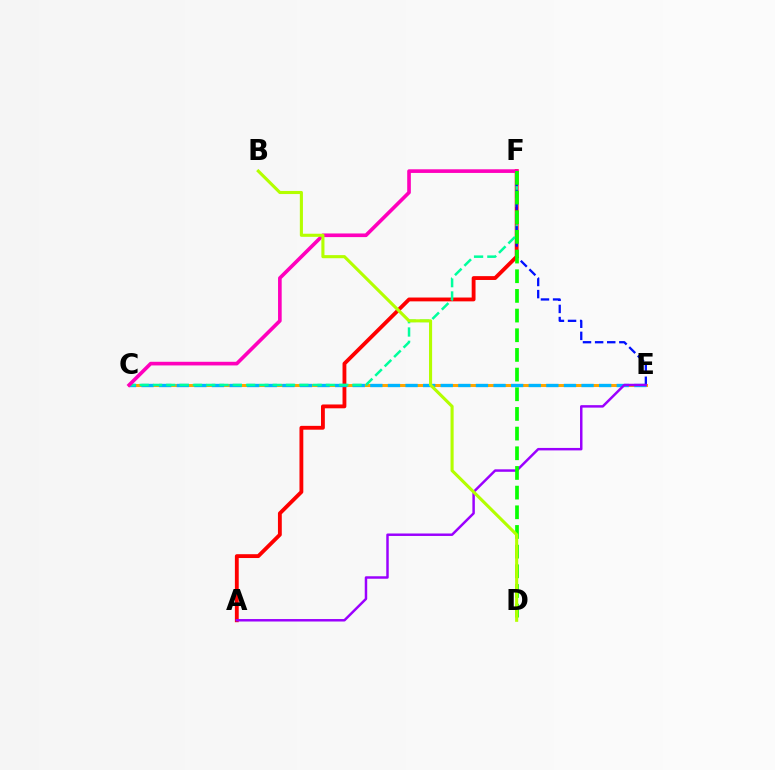{('C', 'E'): [{'color': '#ffa500', 'line_style': 'solid', 'thickness': 2.19}, {'color': '#00b5ff', 'line_style': 'dashed', 'thickness': 2.39}], ('A', 'F'): [{'color': '#ff0000', 'line_style': 'solid', 'thickness': 2.76}], ('C', 'F'): [{'color': '#00ff9d', 'line_style': 'dashed', 'thickness': 1.81}, {'color': '#ff00bd', 'line_style': 'solid', 'thickness': 2.62}], ('E', 'F'): [{'color': '#0010ff', 'line_style': 'dashed', 'thickness': 1.65}], ('A', 'E'): [{'color': '#9b00ff', 'line_style': 'solid', 'thickness': 1.78}], ('D', 'F'): [{'color': '#08ff00', 'line_style': 'dashed', 'thickness': 2.67}], ('B', 'D'): [{'color': '#b3ff00', 'line_style': 'solid', 'thickness': 2.23}]}